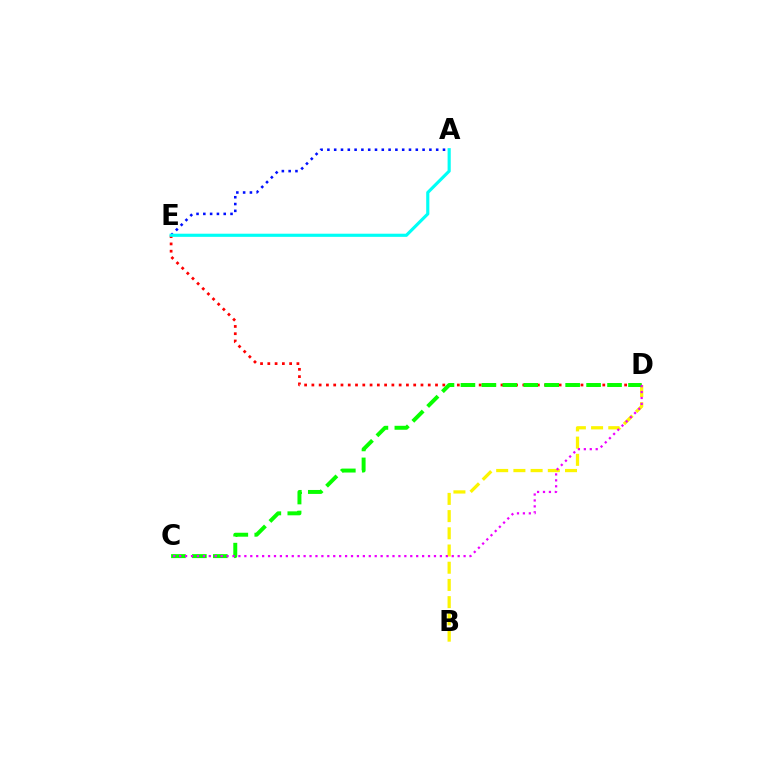{('A', 'E'): [{'color': '#0010ff', 'line_style': 'dotted', 'thickness': 1.85}, {'color': '#00fff6', 'line_style': 'solid', 'thickness': 2.26}], ('D', 'E'): [{'color': '#ff0000', 'line_style': 'dotted', 'thickness': 1.98}], ('B', 'D'): [{'color': '#fcf500', 'line_style': 'dashed', 'thickness': 2.34}], ('C', 'D'): [{'color': '#08ff00', 'line_style': 'dashed', 'thickness': 2.85}, {'color': '#ee00ff', 'line_style': 'dotted', 'thickness': 1.61}]}